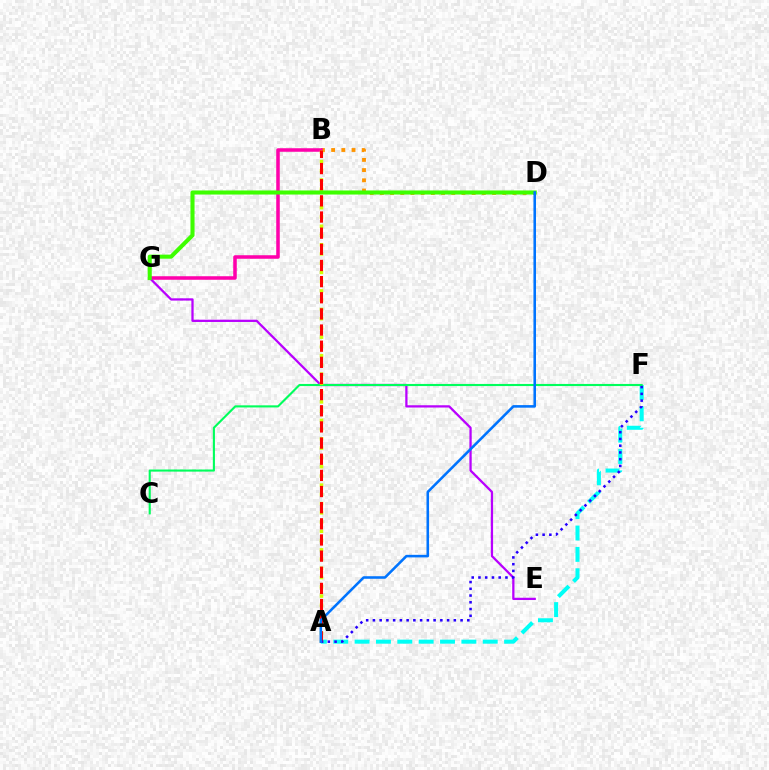{('B', 'D'): [{'color': '#ff9400', 'line_style': 'dotted', 'thickness': 2.77}], ('A', 'F'): [{'color': '#00fff6', 'line_style': 'dashed', 'thickness': 2.9}, {'color': '#2500ff', 'line_style': 'dotted', 'thickness': 1.83}], ('B', 'G'): [{'color': '#ff00ac', 'line_style': 'solid', 'thickness': 2.54}], ('E', 'G'): [{'color': '#b900ff', 'line_style': 'solid', 'thickness': 1.63}], ('C', 'F'): [{'color': '#00ff5c', 'line_style': 'solid', 'thickness': 1.52}], ('A', 'B'): [{'color': '#d1ff00', 'line_style': 'dotted', 'thickness': 2.51}, {'color': '#ff0000', 'line_style': 'dashed', 'thickness': 2.19}], ('D', 'G'): [{'color': '#3dff00', 'line_style': 'solid', 'thickness': 2.94}], ('A', 'D'): [{'color': '#0074ff', 'line_style': 'solid', 'thickness': 1.85}]}